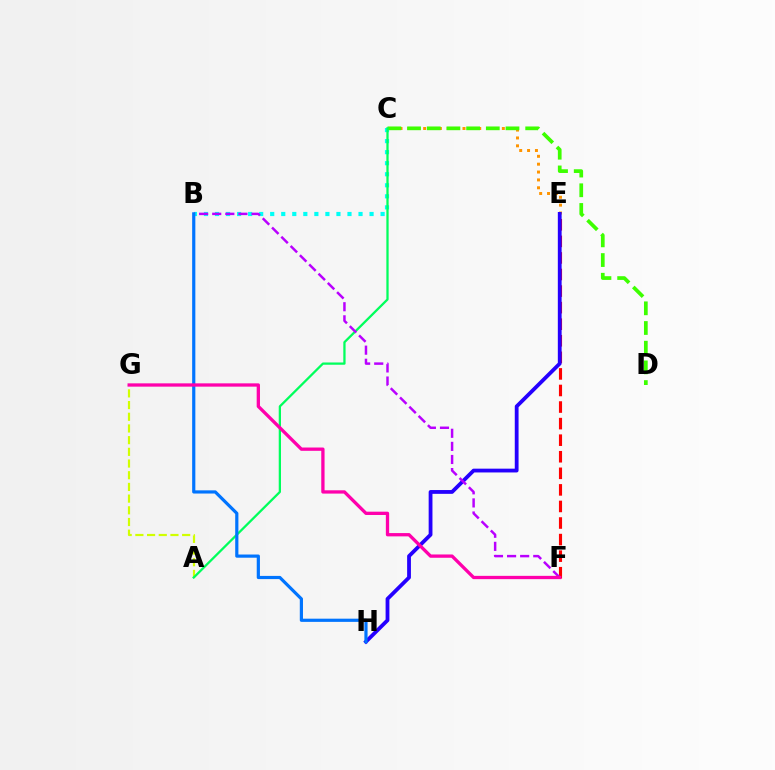{('B', 'C'): [{'color': '#00fff6', 'line_style': 'dotted', 'thickness': 3.0}], ('C', 'E'): [{'color': '#ff9400', 'line_style': 'dotted', 'thickness': 2.14}], ('C', 'D'): [{'color': '#3dff00', 'line_style': 'dashed', 'thickness': 2.67}], ('A', 'G'): [{'color': '#d1ff00', 'line_style': 'dashed', 'thickness': 1.59}], ('E', 'F'): [{'color': '#ff0000', 'line_style': 'dashed', 'thickness': 2.25}], ('E', 'H'): [{'color': '#2500ff', 'line_style': 'solid', 'thickness': 2.73}], ('A', 'C'): [{'color': '#00ff5c', 'line_style': 'solid', 'thickness': 1.64}], ('B', 'F'): [{'color': '#b900ff', 'line_style': 'dashed', 'thickness': 1.78}], ('B', 'H'): [{'color': '#0074ff', 'line_style': 'solid', 'thickness': 2.3}], ('F', 'G'): [{'color': '#ff00ac', 'line_style': 'solid', 'thickness': 2.37}]}